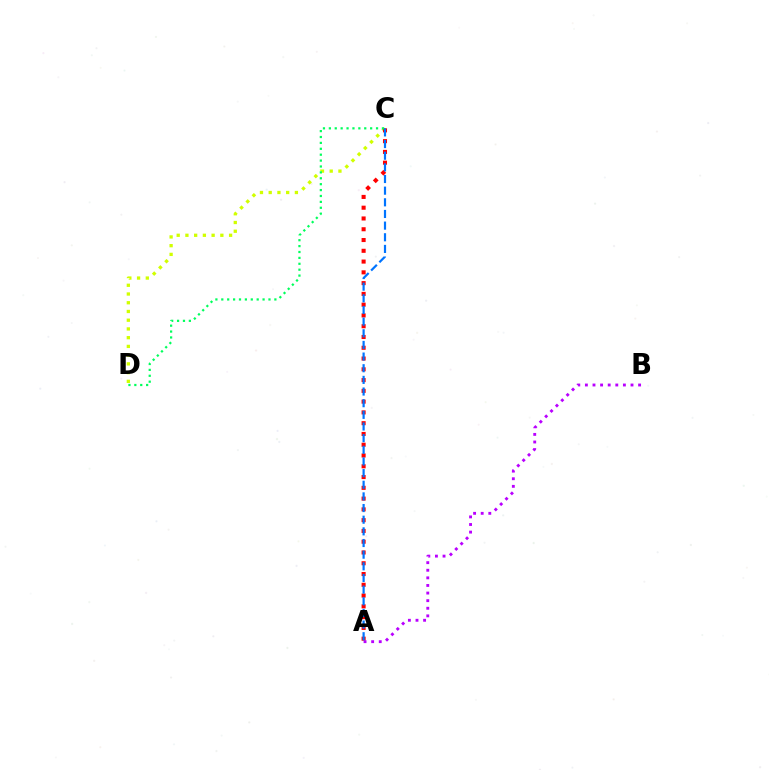{('C', 'D'): [{'color': '#d1ff00', 'line_style': 'dotted', 'thickness': 2.37}, {'color': '#00ff5c', 'line_style': 'dotted', 'thickness': 1.6}], ('A', 'C'): [{'color': '#ff0000', 'line_style': 'dotted', 'thickness': 2.93}, {'color': '#0074ff', 'line_style': 'dashed', 'thickness': 1.58}], ('A', 'B'): [{'color': '#b900ff', 'line_style': 'dotted', 'thickness': 2.07}]}